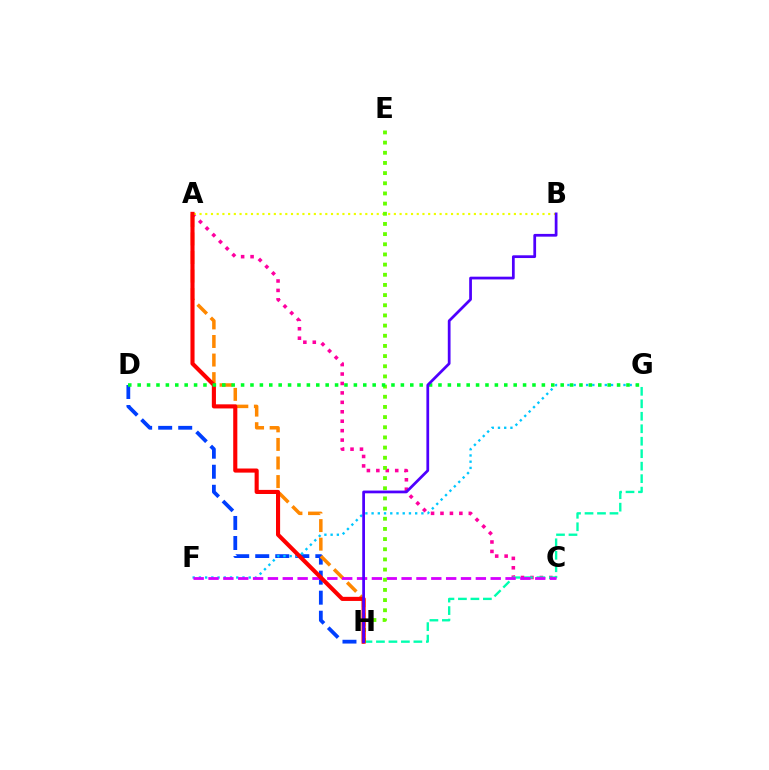{('D', 'H'): [{'color': '#003fff', 'line_style': 'dashed', 'thickness': 2.72}], ('F', 'G'): [{'color': '#00c7ff', 'line_style': 'dotted', 'thickness': 1.69}], ('A', 'H'): [{'color': '#ff8800', 'line_style': 'dashed', 'thickness': 2.52}, {'color': '#ff0000', 'line_style': 'solid', 'thickness': 2.96}], ('A', 'C'): [{'color': '#ff00a0', 'line_style': 'dotted', 'thickness': 2.56}], ('G', 'H'): [{'color': '#00ffaf', 'line_style': 'dashed', 'thickness': 1.69}], ('A', 'B'): [{'color': '#eeff00', 'line_style': 'dotted', 'thickness': 1.55}], ('C', 'F'): [{'color': '#d600ff', 'line_style': 'dashed', 'thickness': 2.02}], ('E', 'H'): [{'color': '#66ff00', 'line_style': 'dotted', 'thickness': 2.76}], ('D', 'G'): [{'color': '#00ff27', 'line_style': 'dotted', 'thickness': 2.55}], ('B', 'H'): [{'color': '#4f00ff', 'line_style': 'solid', 'thickness': 1.98}]}